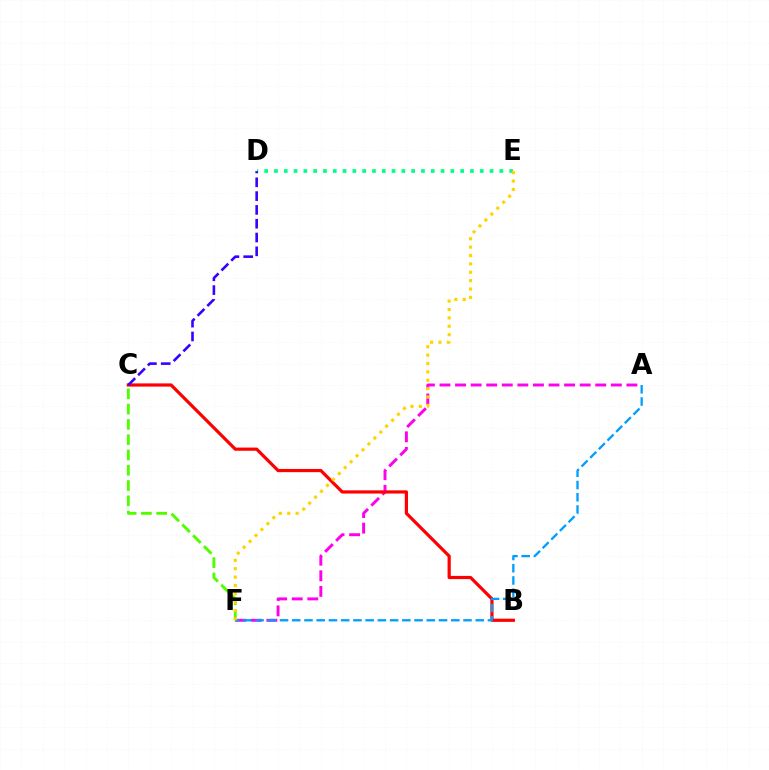{('C', 'F'): [{'color': '#4fff00', 'line_style': 'dashed', 'thickness': 2.08}], ('D', 'E'): [{'color': '#00ff86', 'line_style': 'dotted', 'thickness': 2.66}], ('A', 'F'): [{'color': '#ff00ed', 'line_style': 'dashed', 'thickness': 2.12}, {'color': '#009eff', 'line_style': 'dashed', 'thickness': 1.66}], ('B', 'C'): [{'color': '#ff0000', 'line_style': 'solid', 'thickness': 2.3}], ('C', 'D'): [{'color': '#3700ff', 'line_style': 'dashed', 'thickness': 1.88}], ('E', 'F'): [{'color': '#ffd500', 'line_style': 'dotted', 'thickness': 2.28}]}